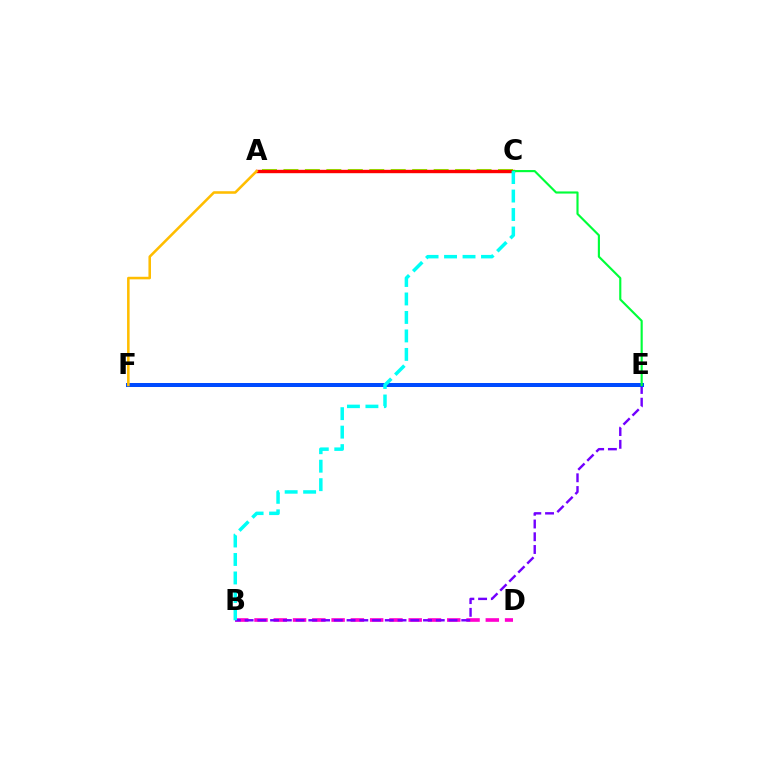{('B', 'D'): [{'color': '#ff00cf', 'line_style': 'dashed', 'thickness': 2.62}], ('B', 'E'): [{'color': '#7200ff', 'line_style': 'dashed', 'thickness': 1.73}], ('A', 'C'): [{'color': '#84ff00', 'line_style': 'dashed', 'thickness': 2.92}, {'color': '#ff0000', 'line_style': 'solid', 'thickness': 2.43}], ('E', 'F'): [{'color': '#004bff', 'line_style': 'solid', 'thickness': 2.89}], ('C', 'E'): [{'color': '#00ff39', 'line_style': 'solid', 'thickness': 1.54}], ('B', 'C'): [{'color': '#00fff6', 'line_style': 'dashed', 'thickness': 2.51}], ('A', 'F'): [{'color': '#ffbd00', 'line_style': 'solid', 'thickness': 1.84}]}